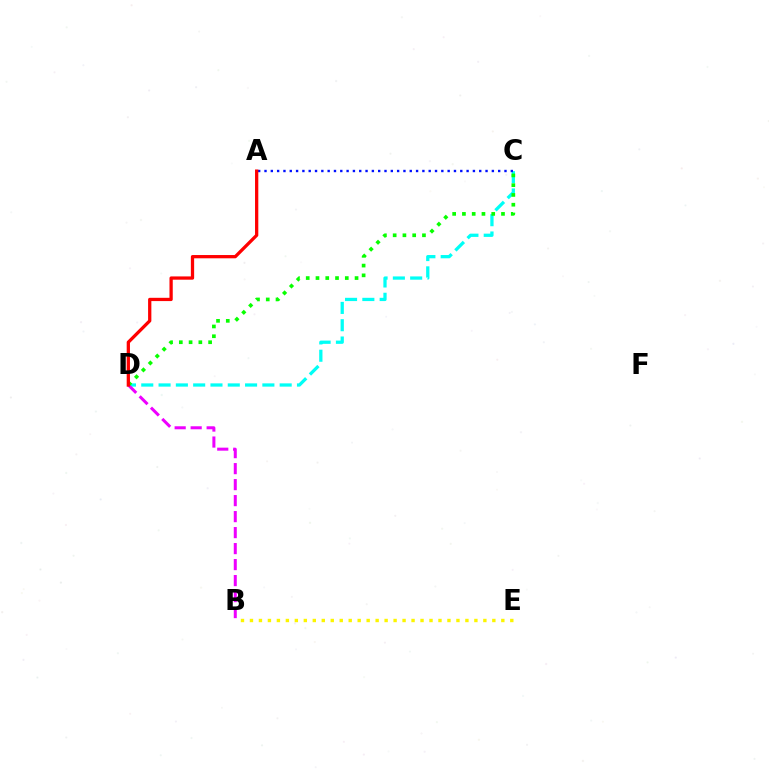{('C', 'D'): [{'color': '#00fff6', 'line_style': 'dashed', 'thickness': 2.35}, {'color': '#08ff00', 'line_style': 'dotted', 'thickness': 2.65}], ('B', 'D'): [{'color': '#ee00ff', 'line_style': 'dashed', 'thickness': 2.17}], ('A', 'C'): [{'color': '#0010ff', 'line_style': 'dotted', 'thickness': 1.72}], ('B', 'E'): [{'color': '#fcf500', 'line_style': 'dotted', 'thickness': 2.44}], ('A', 'D'): [{'color': '#ff0000', 'line_style': 'solid', 'thickness': 2.36}]}